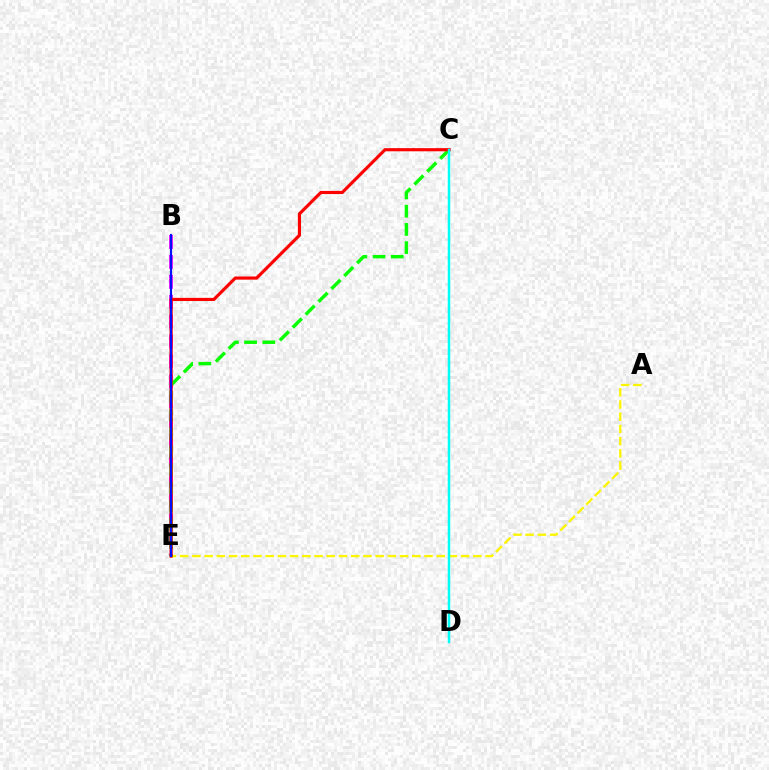{('B', 'E'): [{'color': '#ee00ff', 'line_style': 'dashed', 'thickness': 2.71}, {'color': '#0010ff', 'line_style': 'solid', 'thickness': 1.55}], ('A', 'E'): [{'color': '#fcf500', 'line_style': 'dashed', 'thickness': 1.66}], ('C', 'E'): [{'color': '#08ff00', 'line_style': 'dashed', 'thickness': 2.47}, {'color': '#ff0000', 'line_style': 'solid', 'thickness': 2.27}], ('C', 'D'): [{'color': '#00fff6', 'line_style': 'solid', 'thickness': 1.79}]}